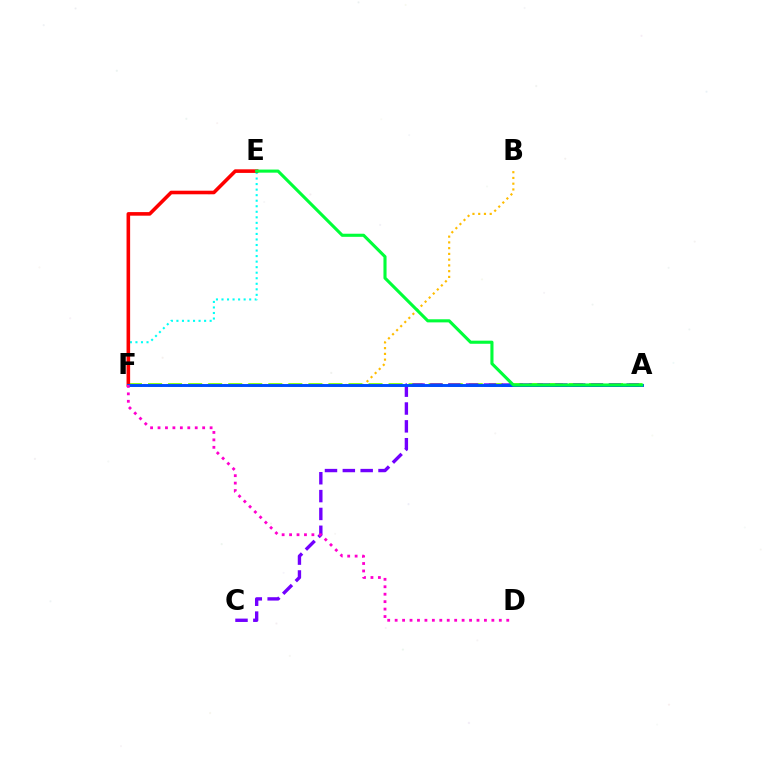{('B', 'F'): [{'color': '#ffbd00', 'line_style': 'dotted', 'thickness': 1.56}], ('E', 'F'): [{'color': '#00fff6', 'line_style': 'dotted', 'thickness': 1.5}, {'color': '#ff0000', 'line_style': 'solid', 'thickness': 2.58}], ('A', 'F'): [{'color': '#84ff00', 'line_style': 'dashed', 'thickness': 2.72}, {'color': '#004bff', 'line_style': 'solid', 'thickness': 2.11}], ('A', 'C'): [{'color': '#7200ff', 'line_style': 'dashed', 'thickness': 2.42}], ('D', 'F'): [{'color': '#ff00cf', 'line_style': 'dotted', 'thickness': 2.02}], ('A', 'E'): [{'color': '#00ff39', 'line_style': 'solid', 'thickness': 2.23}]}